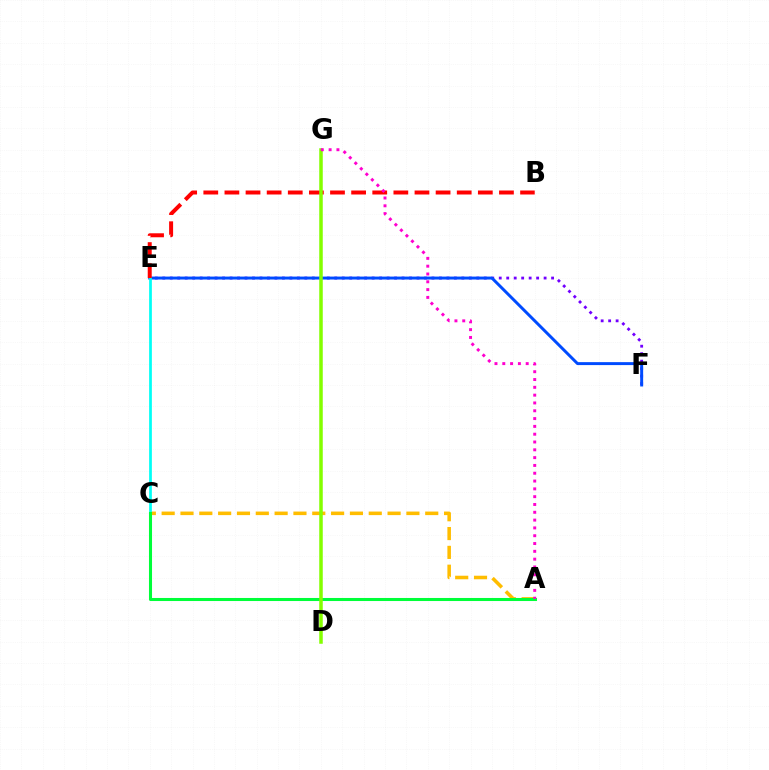{('E', 'F'): [{'color': '#7200ff', 'line_style': 'dotted', 'thickness': 2.03}, {'color': '#004bff', 'line_style': 'solid', 'thickness': 2.12}], ('A', 'C'): [{'color': '#ffbd00', 'line_style': 'dashed', 'thickness': 2.56}, {'color': '#00ff39', 'line_style': 'solid', 'thickness': 2.2}], ('C', 'E'): [{'color': '#00fff6', 'line_style': 'solid', 'thickness': 1.97}], ('B', 'E'): [{'color': '#ff0000', 'line_style': 'dashed', 'thickness': 2.87}], ('D', 'G'): [{'color': '#84ff00', 'line_style': 'solid', 'thickness': 2.53}], ('A', 'G'): [{'color': '#ff00cf', 'line_style': 'dotted', 'thickness': 2.12}]}